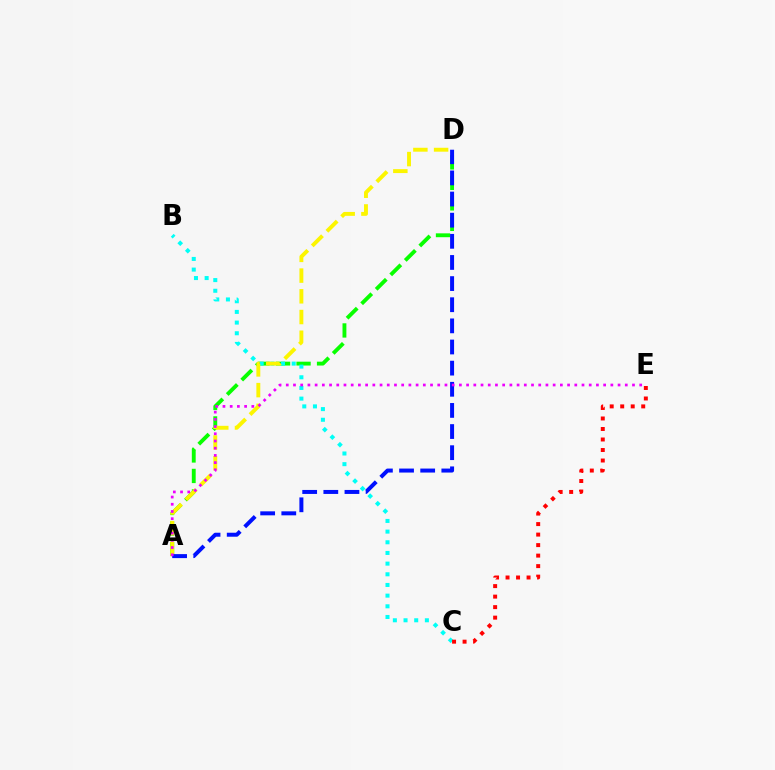{('A', 'D'): [{'color': '#08ff00', 'line_style': 'dashed', 'thickness': 2.78}, {'color': '#fcf500', 'line_style': 'dashed', 'thickness': 2.81}, {'color': '#0010ff', 'line_style': 'dashed', 'thickness': 2.87}], ('B', 'C'): [{'color': '#00fff6', 'line_style': 'dotted', 'thickness': 2.9}], ('C', 'E'): [{'color': '#ff0000', 'line_style': 'dotted', 'thickness': 2.85}], ('A', 'E'): [{'color': '#ee00ff', 'line_style': 'dotted', 'thickness': 1.96}]}